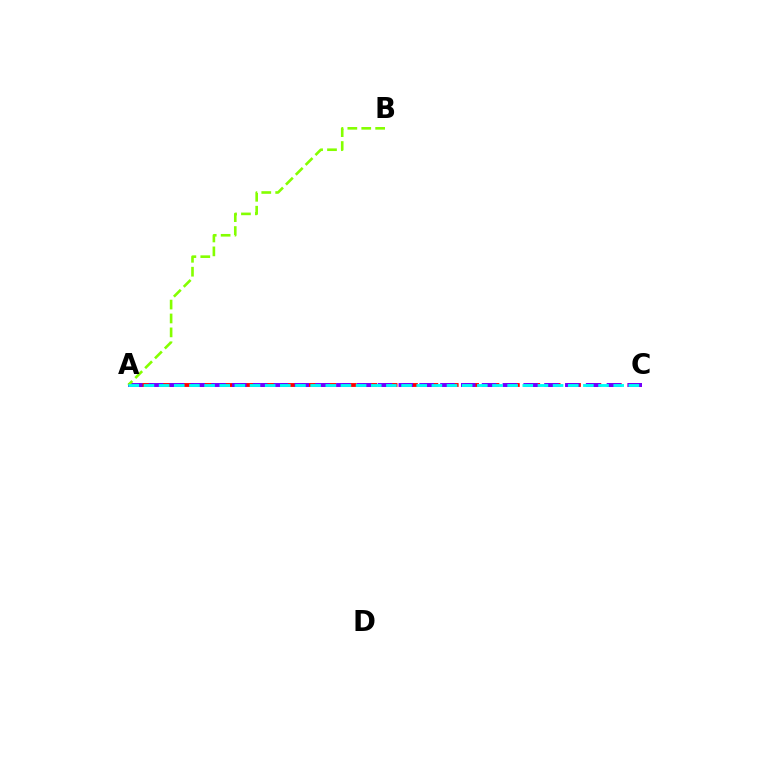{('A', 'C'): [{'color': '#ff0000', 'line_style': 'dashed', 'thickness': 2.77}, {'color': '#7200ff', 'line_style': 'dashed', 'thickness': 2.83}, {'color': '#00fff6', 'line_style': 'dashed', 'thickness': 2.06}], ('A', 'B'): [{'color': '#84ff00', 'line_style': 'dashed', 'thickness': 1.89}]}